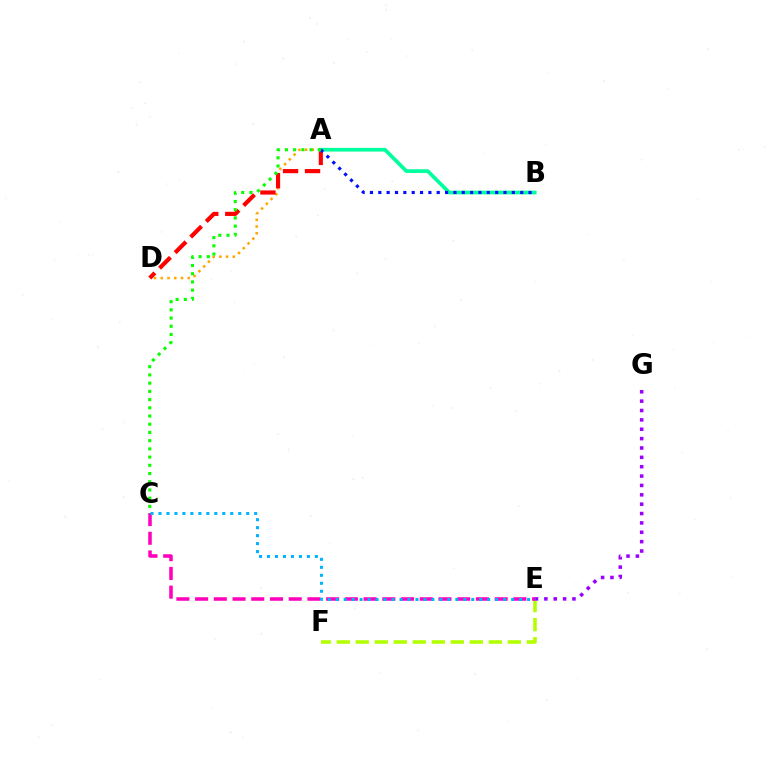{('E', 'F'): [{'color': '#b3ff00', 'line_style': 'dashed', 'thickness': 2.58}], ('A', 'D'): [{'color': '#ffa500', 'line_style': 'dotted', 'thickness': 1.83}, {'color': '#ff0000', 'line_style': 'dashed', 'thickness': 2.99}], ('A', 'B'): [{'color': '#00ff9d', 'line_style': 'solid', 'thickness': 2.67}, {'color': '#0010ff', 'line_style': 'dotted', 'thickness': 2.27}], ('C', 'E'): [{'color': '#ff00bd', 'line_style': 'dashed', 'thickness': 2.54}, {'color': '#00b5ff', 'line_style': 'dotted', 'thickness': 2.17}], ('E', 'G'): [{'color': '#9b00ff', 'line_style': 'dotted', 'thickness': 2.55}], ('A', 'C'): [{'color': '#08ff00', 'line_style': 'dotted', 'thickness': 2.23}]}